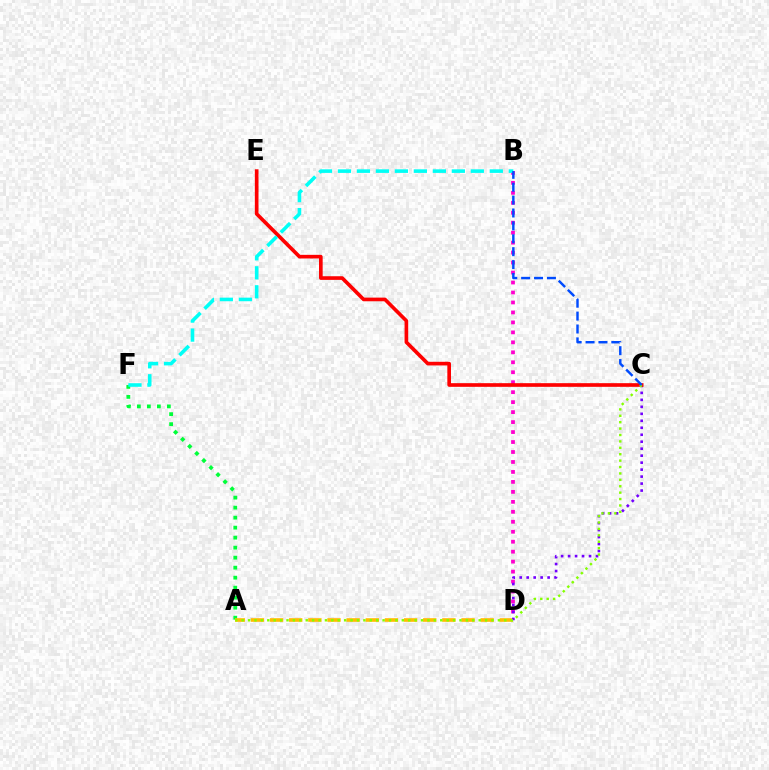{('A', 'F'): [{'color': '#00ff39', 'line_style': 'dotted', 'thickness': 2.72}], ('A', 'D'): [{'color': '#ffbd00', 'line_style': 'dashed', 'thickness': 2.6}], ('B', 'D'): [{'color': '#ff00cf', 'line_style': 'dotted', 'thickness': 2.71}], ('C', 'D'): [{'color': '#7200ff', 'line_style': 'dotted', 'thickness': 1.9}], ('C', 'E'): [{'color': '#ff0000', 'line_style': 'solid', 'thickness': 2.63}], ('B', 'F'): [{'color': '#00fff6', 'line_style': 'dashed', 'thickness': 2.58}], ('A', 'C'): [{'color': '#84ff00', 'line_style': 'dotted', 'thickness': 1.74}], ('B', 'C'): [{'color': '#004bff', 'line_style': 'dashed', 'thickness': 1.75}]}